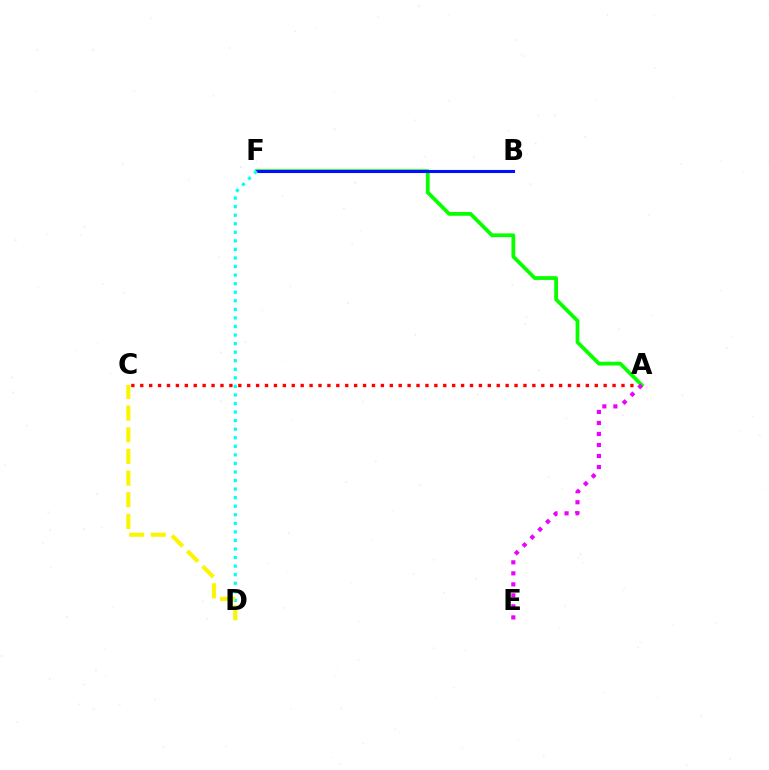{('A', 'C'): [{'color': '#ff0000', 'line_style': 'dotted', 'thickness': 2.42}], ('A', 'F'): [{'color': '#08ff00', 'line_style': 'solid', 'thickness': 2.72}], ('B', 'F'): [{'color': '#0010ff', 'line_style': 'solid', 'thickness': 2.21}], ('A', 'E'): [{'color': '#ee00ff', 'line_style': 'dotted', 'thickness': 2.99}], ('D', 'F'): [{'color': '#00fff6', 'line_style': 'dotted', 'thickness': 2.33}], ('C', 'D'): [{'color': '#fcf500', 'line_style': 'dashed', 'thickness': 2.94}]}